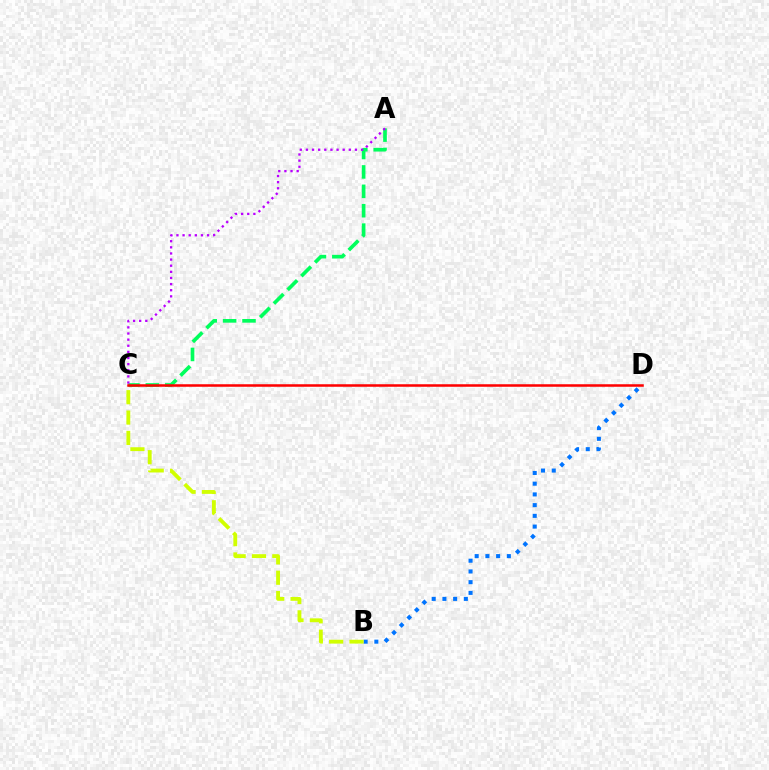{('B', 'D'): [{'color': '#0074ff', 'line_style': 'dotted', 'thickness': 2.91}], ('A', 'C'): [{'color': '#00ff5c', 'line_style': 'dashed', 'thickness': 2.64}, {'color': '#b900ff', 'line_style': 'dotted', 'thickness': 1.66}], ('B', 'C'): [{'color': '#d1ff00', 'line_style': 'dashed', 'thickness': 2.76}], ('C', 'D'): [{'color': '#ff0000', 'line_style': 'solid', 'thickness': 1.81}]}